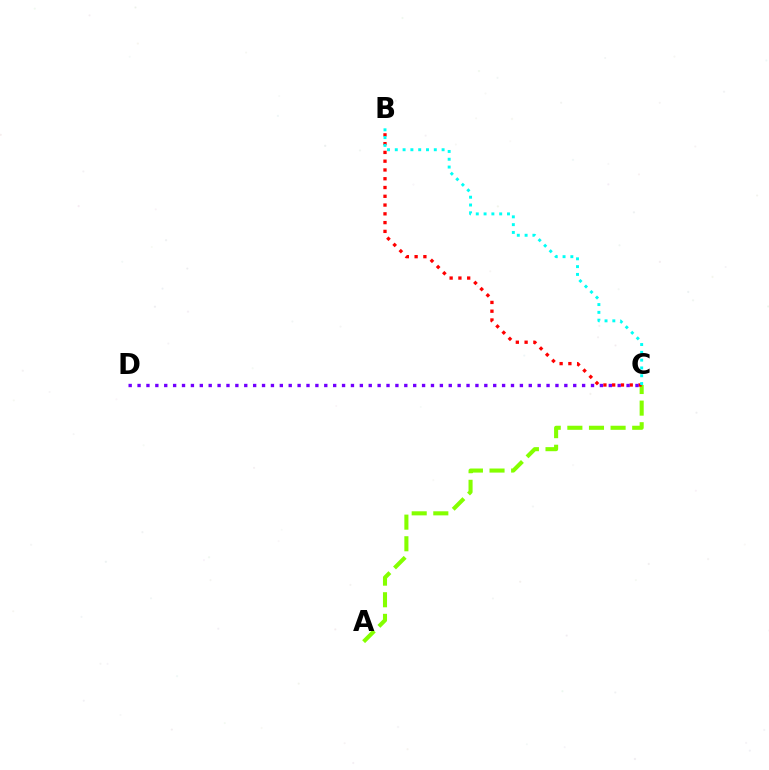{('A', 'C'): [{'color': '#84ff00', 'line_style': 'dashed', 'thickness': 2.94}], ('B', 'C'): [{'color': '#ff0000', 'line_style': 'dotted', 'thickness': 2.38}, {'color': '#00fff6', 'line_style': 'dotted', 'thickness': 2.12}], ('C', 'D'): [{'color': '#7200ff', 'line_style': 'dotted', 'thickness': 2.42}]}